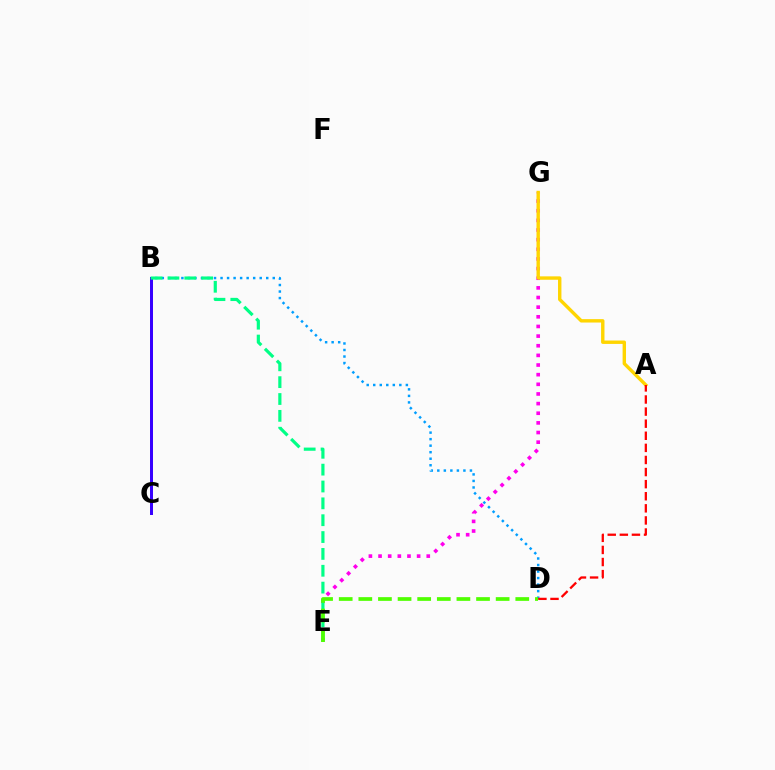{('E', 'G'): [{'color': '#ff00ed', 'line_style': 'dotted', 'thickness': 2.62}], ('B', 'D'): [{'color': '#009eff', 'line_style': 'dotted', 'thickness': 1.77}], ('B', 'C'): [{'color': '#3700ff', 'line_style': 'solid', 'thickness': 2.15}], ('A', 'G'): [{'color': '#ffd500', 'line_style': 'solid', 'thickness': 2.45}], ('B', 'E'): [{'color': '#00ff86', 'line_style': 'dashed', 'thickness': 2.29}], ('A', 'D'): [{'color': '#ff0000', 'line_style': 'dashed', 'thickness': 1.64}], ('D', 'E'): [{'color': '#4fff00', 'line_style': 'dashed', 'thickness': 2.67}]}